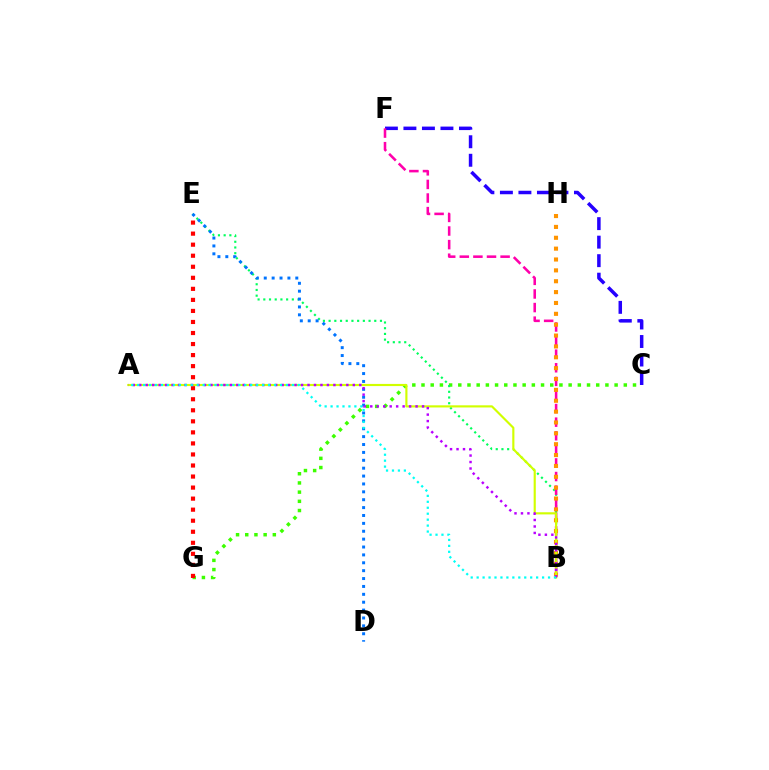{('C', 'F'): [{'color': '#2500ff', 'line_style': 'dashed', 'thickness': 2.52}], ('C', 'G'): [{'color': '#3dff00', 'line_style': 'dotted', 'thickness': 2.5}], ('B', 'E'): [{'color': '#00ff5c', 'line_style': 'dotted', 'thickness': 1.55}], ('B', 'F'): [{'color': '#ff00ac', 'line_style': 'dashed', 'thickness': 1.85}], ('B', 'H'): [{'color': '#ff9400', 'line_style': 'dotted', 'thickness': 2.95}], ('E', 'G'): [{'color': '#ff0000', 'line_style': 'dotted', 'thickness': 3.0}], ('A', 'B'): [{'color': '#d1ff00', 'line_style': 'solid', 'thickness': 1.55}, {'color': '#b900ff', 'line_style': 'dotted', 'thickness': 1.76}, {'color': '#00fff6', 'line_style': 'dotted', 'thickness': 1.62}], ('D', 'E'): [{'color': '#0074ff', 'line_style': 'dotted', 'thickness': 2.14}]}